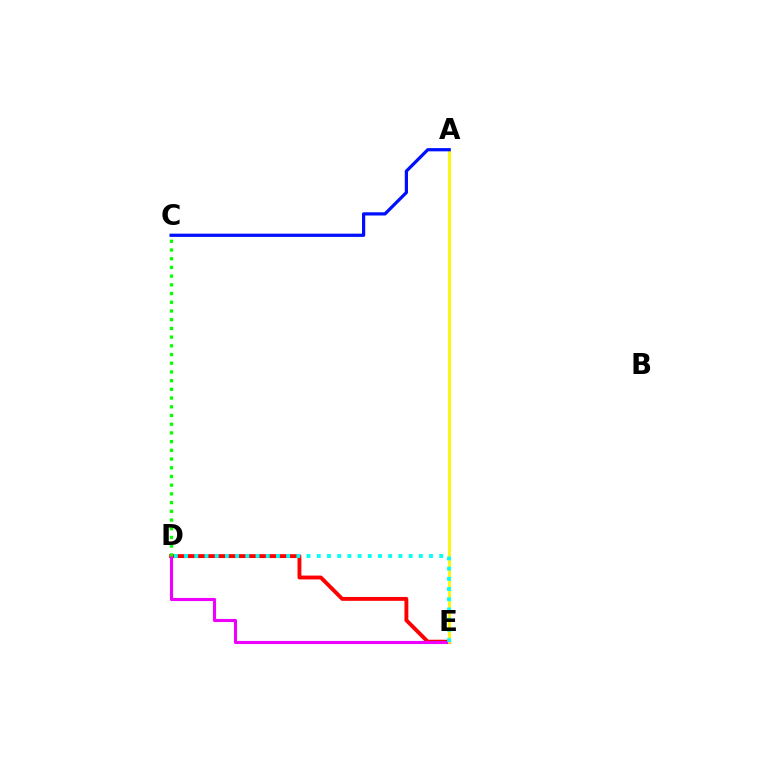{('D', 'E'): [{'color': '#ff0000', 'line_style': 'solid', 'thickness': 2.79}, {'color': '#ee00ff', 'line_style': 'solid', 'thickness': 2.24}, {'color': '#00fff6', 'line_style': 'dotted', 'thickness': 2.77}], ('A', 'E'): [{'color': '#fcf500', 'line_style': 'solid', 'thickness': 2.0}], ('A', 'C'): [{'color': '#0010ff', 'line_style': 'solid', 'thickness': 2.33}], ('C', 'D'): [{'color': '#08ff00', 'line_style': 'dotted', 'thickness': 2.37}]}